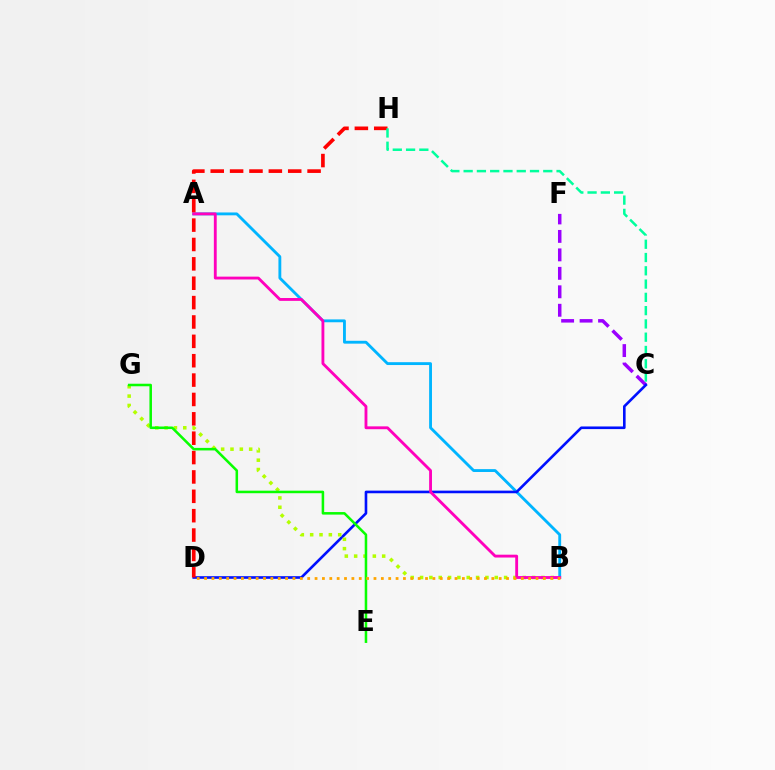{('C', 'F'): [{'color': '#9b00ff', 'line_style': 'dashed', 'thickness': 2.51}], ('A', 'B'): [{'color': '#00b5ff', 'line_style': 'solid', 'thickness': 2.05}, {'color': '#ff00bd', 'line_style': 'solid', 'thickness': 2.05}], ('C', 'D'): [{'color': '#0010ff', 'line_style': 'solid', 'thickness': 1.89}], ('B', 'G'): [{'color': '#b3ff00', 'line_style': 'dotted', 'thickness': 2.54}], ('D', 'H'): [{'color': '#ff0000', 'line_style': 'dashed', 'thickness': 2.63}], ('C', 'H'): [{'color': '#00ff9d', 'line_style': 'dashed', 'thickness': 1.8}], ('E', 'G'): [{'color': '#08ff00', 'line_style': 'solid', 'thickness': 1.83}], ('B', 'D'): [{'color': '#ffa500', 'line_style': 'dotted', 'thickness': 2.0}]}